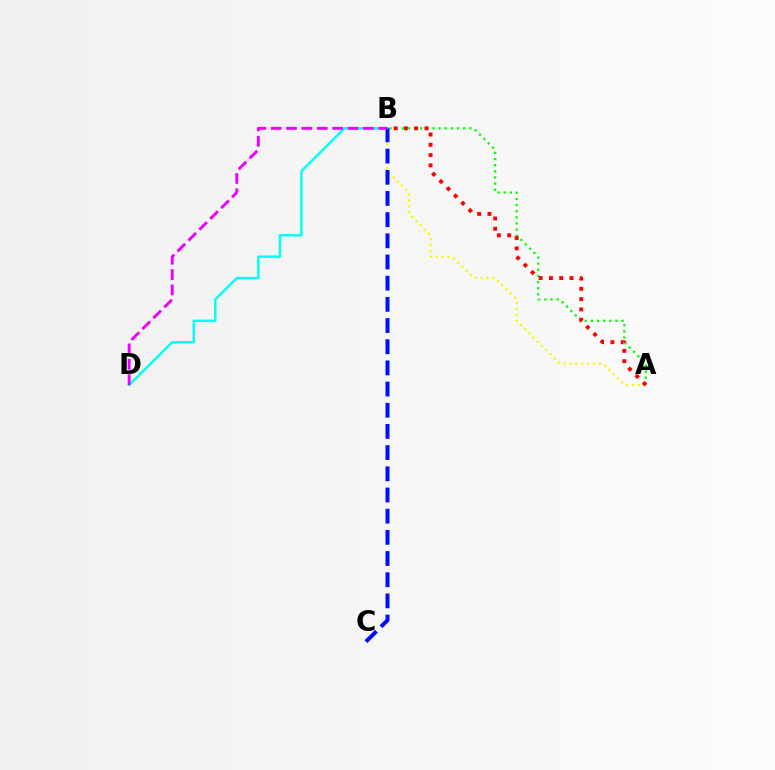{('A', 'B'): [{'color': '#08ff00', 'line_style': 'dotted', 'thickness': 1.67}, {'color': '#fcf500', 'line_style': 'dotted', 'thickness': 1.62}, {'color': '#ff0000', 'line_style': 'dotted', 'thickness': 2.79}], ('B', 'D'): [{'color': '#00fff6', 'line_style': 'solid', 'thickness': 1.77}, {'color': '#ee00ff', 'line_style': 'dashed', 'thickness': 2.09}], ('B', 'C'): [{'color': '#0010ff', 'line_style': 'dashed', 'thickness': 2.88}]}